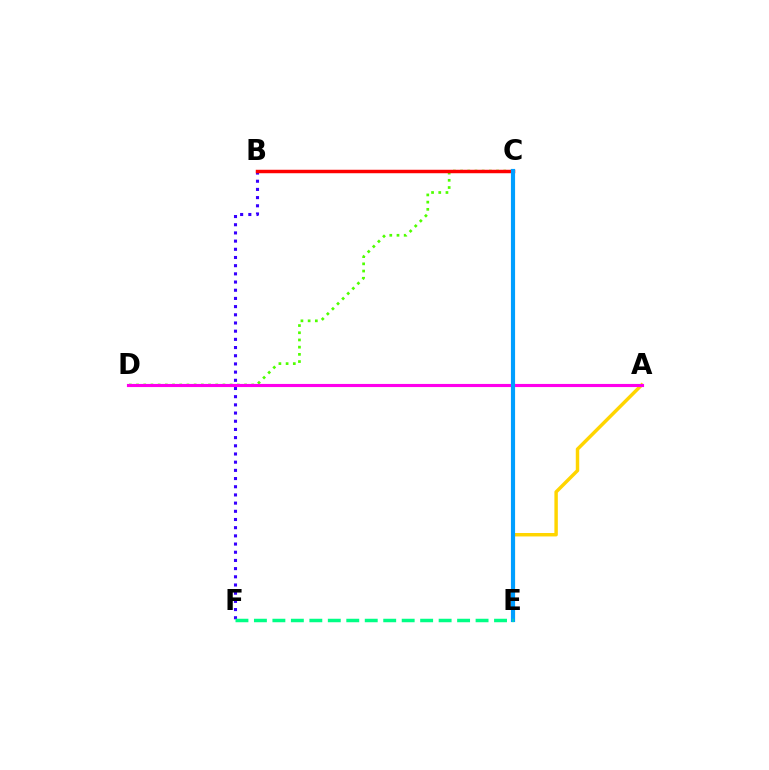{('C', 'D'): [{'color': '#4fff00', 'line_style': 'dotted', 'thickness': 1.96}], ('B', 'F'): [{'color': '#3700ff', 'line_style': 'dotted', 'thickness': 2.22}], ('A', 'E'): [{'color': '#ffd500', 'line_style': 'solid', 'thickness': 2.48}], ('B', 'C'): [{'color': '#ff0000', 'line_style': 'solid', 'thickness': 2.5}], ('A', 'D'): [{'color': '#ff00ed', 'line_style': 'solid', 'thickness': 2.25}], ('C', 'E'): [{'color': '#009eff', 'line_style': 'solid', 'thickness': 2.99}], ('E', 'F'): [{'color': '#00ff86', 'line_style': 'dashed', 'thickness': 2.51}]}